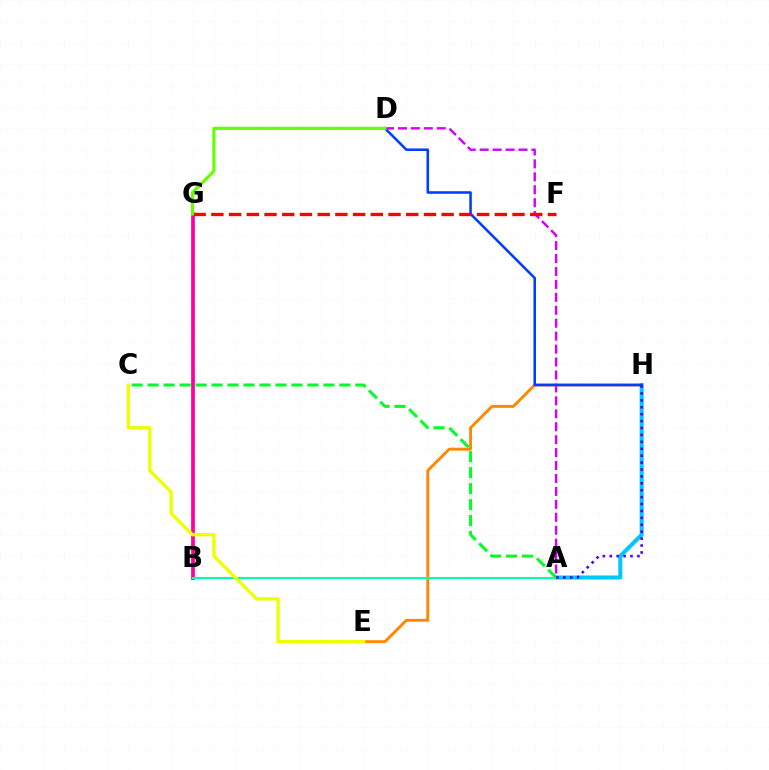{('A', 'D'): [{'color': '#d600ff', 'line_style': 'dashed', 'thickness': 1.76}], ('E', 'H'): [{'color': '#ff8800', 'line_style': 'solid', 'thickness': 2.09}], ('B', 'G'): [{'color': '#ff00a0', 'line_style': 'solid', 'thickness': 2.68}], ('A', 'H'): [{'color': '#00c7ff', 'line_style': 'solid', 'thickness': 2.91}, {'color': '#4f00ff', 'line_style': 'dotted', 'thickness': 1.88}], ('D', 'H'): [{'color': '#003fff', 'line_style': 'solid', 'thickness': 1.85}], ('A', 'B'): [{'color': '#00ffaf', 'line_style': 'solid', 'thickness': 1.51}], ('C', 'E'): [{'color': '#eeff00', 'line_style': 'solid', 'thickness': 2.39}], ('A', 'C'): [{'color': '#00ff27', 'line_style': 'dashed', 'thickness': 2.17}], ('F', 'G'): [{'color': '#ff0000', 'line_style': 'dashed', 'thickness': 2.41}], ('D', 'G'): [{'color': '#66ff00', 'line_style': 'solid', 'thickness': 2.27}]}